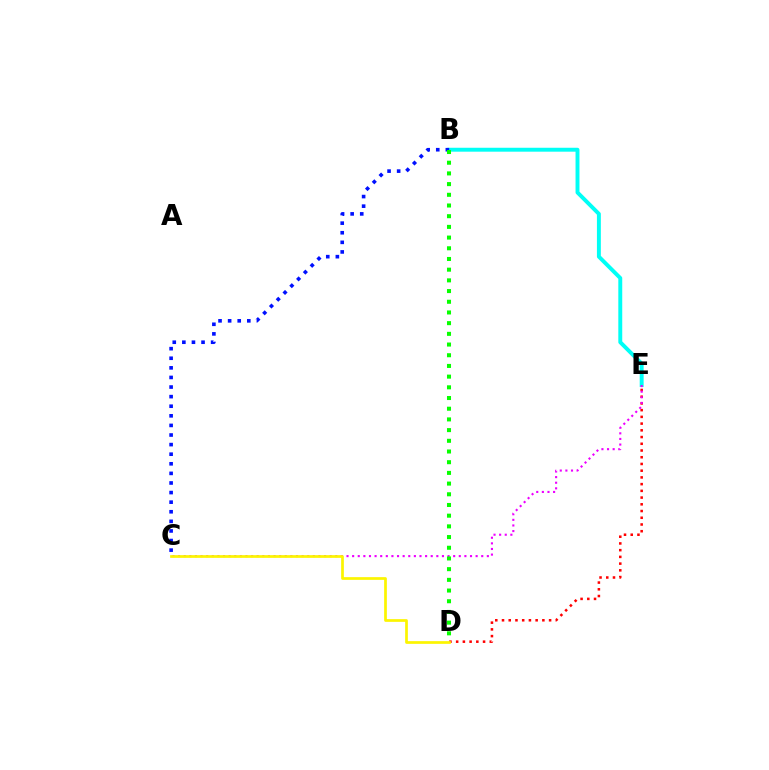{('D', 'E'): [{'color': '#ff0000', 'line_style': 'dotted', 'thickness': 1.83}], ('B', 'E'): [{'color': '#00fff6', 'line_style': 'solid', 'thickness': 2.82}], ('C', 'E'): [{'color': '#ee00ff', 'line_style': 'dotted', 'thickness': 1.53}], ('C', 'D'): [{'color': '#fcf500', 'line_style': 'solid', 'thickness': 1.95}], ('B', 'C'): [{'color': '#0010ff', 'line_style': 'dotted', 'thickness': 2.61}], ('B', 'D'): [{'color': '#08ff00', 'line_style': 'dotted', 'thickness': 2.91}]}